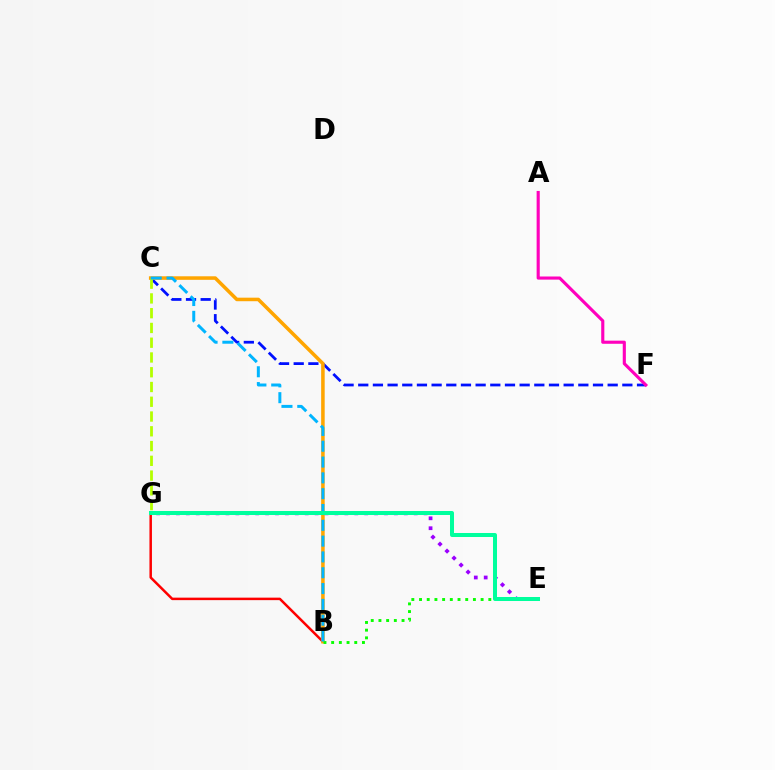{('B', 'G'): [{'color': '#ff0000', 'line_style': 'solid', 'thickness': 1.8}], ('C', 'F'): [{'color': '#0010ff', 'line_style': 'dashed', 'thickness': 1.99}], ('B', 'C'): [{'color': '#ffa500', 'line_style': 'solid', 'thickness': 2.55}, {'color': '#00b5ff', 'line_style': 'dashed', 'thickness': 2.15}], ('B', 'E'): [{'color': '#08ff00', 'line_style': 'dotted', 'thickness': 2.09}], ('A', 'F'): [{'color': '#ff00bd', 'line_style': 'solid', 'thickness': 2.25}], ('E', 'G'): [{'color': '#9b00ff', 'line_style': 'dotted', 'thickness': 2.69}, {'color': '#00ff9d', 'line_style': 'solid', 'thickness': 2.88}], ('C', 'G'): [{'color': '#b3ff00', 'line_style': 'dashed', 'thickness': 2.01}]}